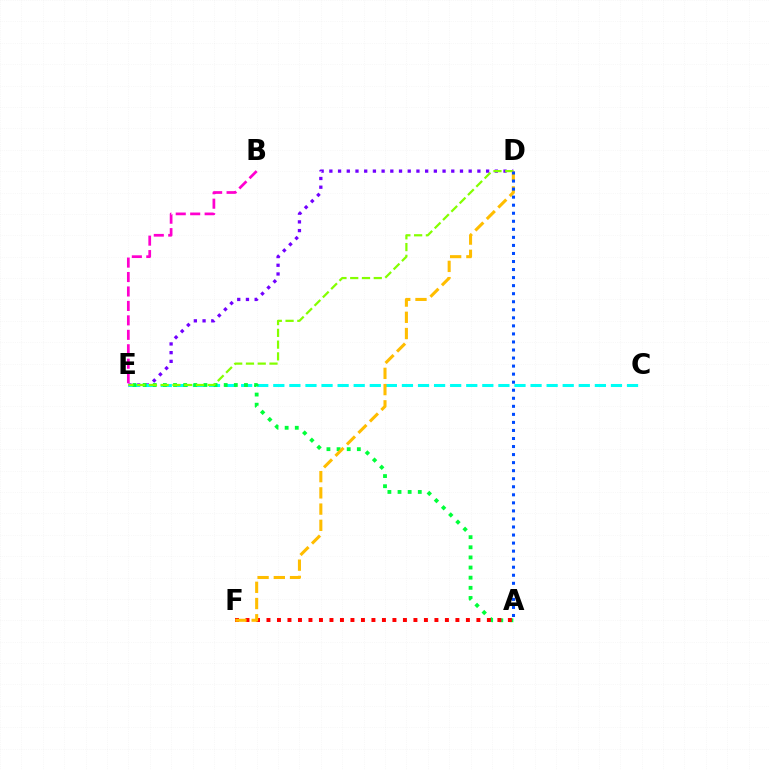{('D', 'E'): [{'color': '#7200ff', 'line_style': 'dotted', 'thickness': 2.37}, {'color': '#84ff00', 'line_style': 'dashed', 'thickness': 1.6}], ('C', 'E'): [{'color': '#00fff6', 'line_style': 'dashed', 'thickness': 2.18}], ('A', 'E'): [{'color': '#00ff39', 'line_style': 'dotted', 'thickness': 2.75}], ('B', 'E'): [{'color': '#ff00cf', 'line_style': 'dashed', 'thickness': 1.96}], ('A', 'F'): [{'color': '#ff0000', 'line_style': 'dotted', 'thickness': 2.85}], ('D', 'F'): [{'color': '#ffbd00', 'line_style': 'dashed', 'thickness': 2.2}], ('A', 'D'): [{'color': '#004bff', 'line_style': 'dotted', 'thickness': 2.19}]}